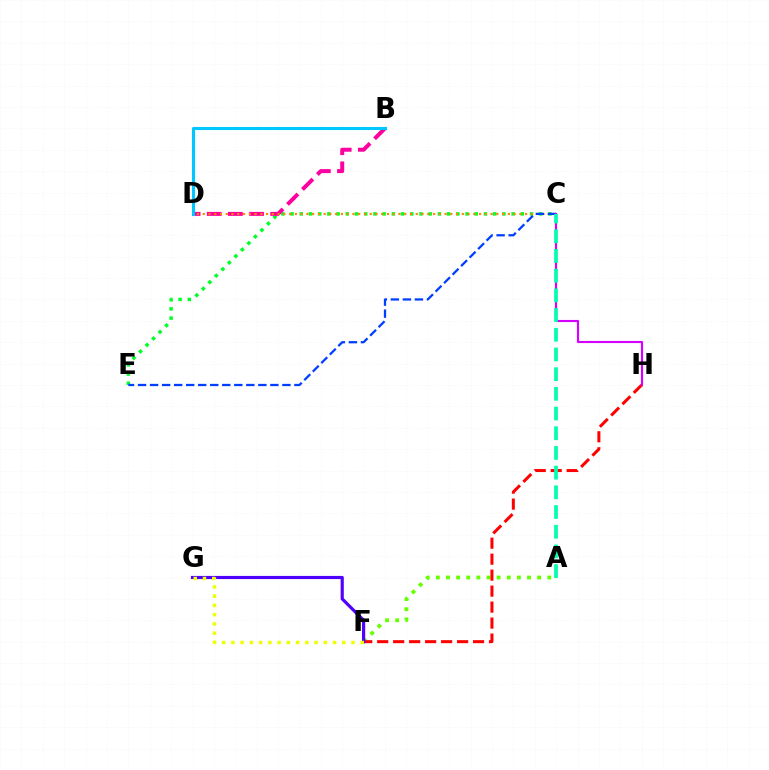{('A', 'F'): [{'color': '#66ff00', 'line_style': 'dotted', 'thickness': 2.75}], ('C', 'E'): [{'color': '#00ff27', 'line_style': 'dotted', 'thickness': 2.5}, {'color': '#003fff', 'line_style': 'dashed', 'thickness': 1.63}], ('F', 'H'): [{'color': '#ff0000', 'line_style': 'dashed', 'thickness': 2.17}], ('B', 'D'): [{'color': '#ff00a0', 'line_style': 'dashed', 'thickness': 2.87}, {'color': '#00c7ff', 'line_style': 'solid', 'thickness': 2.22}], ('C', 'D'): [{'color': '#ff8800', 'line_style': 'dotted', 'thickness': 1.56}], ('C', 'H'): [{'color': '#d600ff', 'line_style': 'solid', 'thickness': 1.54}], ('F', 'G'): [{'color': '#4f00ff', 'line_style': 'solid', 'thickness': 2.28}, {'color': '#eeff00', 'line_style': 'dotted', 'thickness': 2.51}], ('A', 'C'): [{'color': '#00ffaf', 'line_style': 'dashed', 'thickness': 2.68}]}